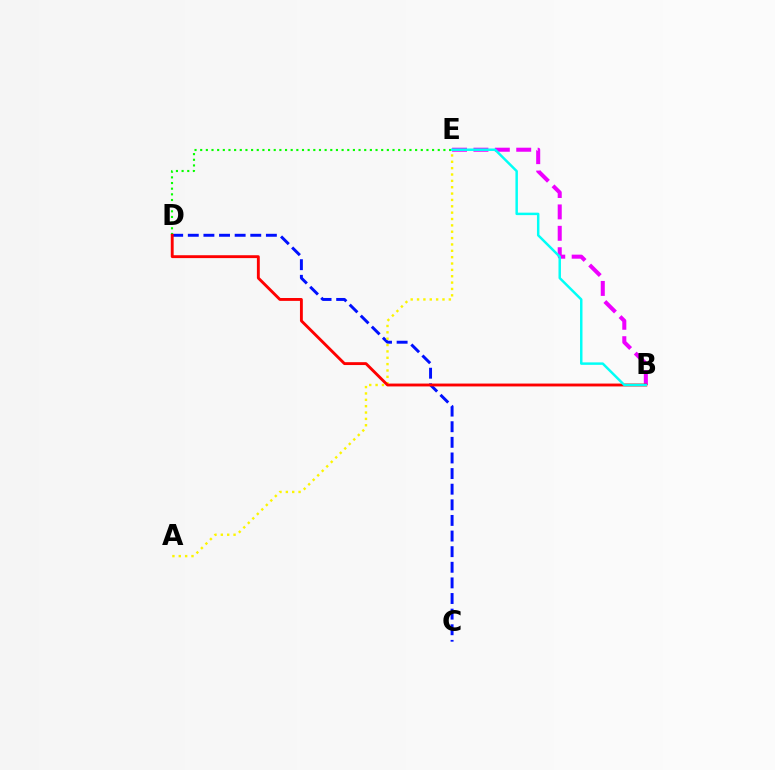{('C', 'D'): [{'color': '#0010ff', 'line_style': 'dashed', 'thickness': 2.12}], ('B', 'E'): [{'color': '#ee00ff', 'line_style': 'dashed', 'thickness': 2.91}, {'color': '#00fff6', 'line_style': 'solid', 'thickness': 1.78}], ('A', 'E'): [{'color': '#fcf500', 'line_style': 'dotted', 'thickness': 1.73}], ('D', 'E'): [{'color': '#08ff00', 'line_style': 'dotted', 'thickness': 1.54}], ('B', 'D'): [{'color': '#ff0000', 'line_style': 'solid', 'thickness': 2.07}]}